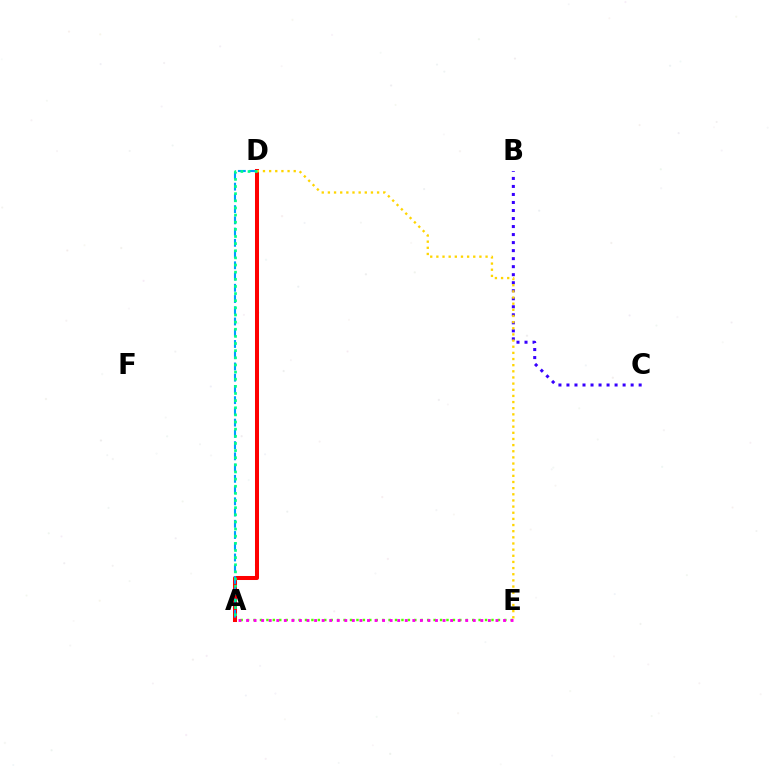{('A', 'E'): [{'color': '#4fff00', 'line_style': 'dotted', 'thickness': 1.75}, {'color': '#ff00ed', 'line_style': 'dotted', 'thickness': 2.05}], ('B', 'C'): [{'color': '#3700ff', 'line_style': 'dotted', 'thickness': 2.18}], ('A', 'D'): [{'color': '#ff0000', 'line_style': 'solid', 'thickness': 2.9}, {'color': '#009eff', 'line_style': 'dashed', 'thickness': 1.53}, {'color': '#00ff86', 'line_style': 'dotted', 'thickness': 1.94}], ('D', 'E'): [{'color': '#ffd500', 'line_style': 'dotted', 'thickness': 1.67}]}